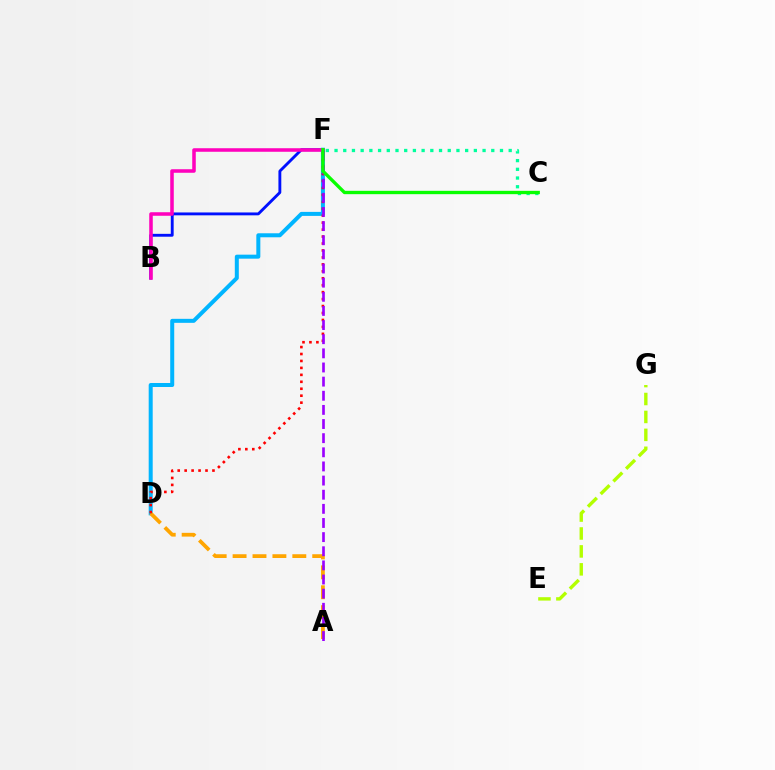{('B', 'F'): [{'color': '#0010ff', 'line_style': 'solid', 'thickness': 2.07}, {'color': '#ff00bd', 'line_style': 'solid', 'thickness': 2.55}], ('E', 'G'): [{'color': '#b3ff00', 'line_style': 'dashed', 'thickness': 2.44}], ('D', 'F'): [{'color': '#00b5ff', 'line_style': 'solid', 'thickness': 2.88}, {'color': '#ff0000', 'line_style': 'dotted', 'thickness': 1.89}], ('A', 'D'): [{'color': '#ffa500', 'line_style': 'dashed', 'thickness': 2.71}], ('C', 'F'): [{'color': '#00ff9d', 'line_style': 'dotted', 'thickness': 2.37}, {'color': '#08ff00', 'line_style': 'solid', 'thickness': 2.41}], ('A', 'F'): [{'color': '#9b00ff', 'line_style': 'dashed', 'thickness': 1.92}]}